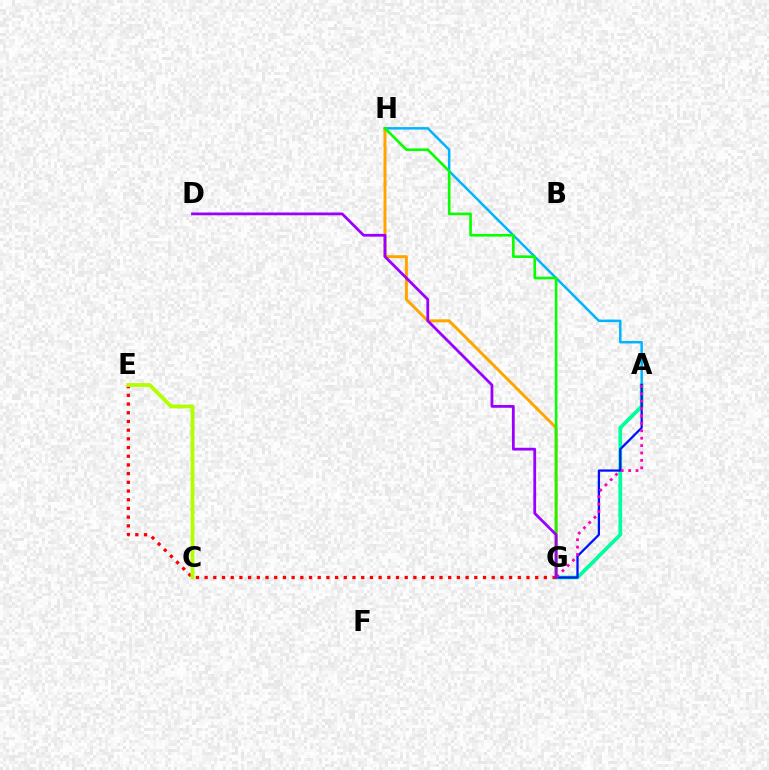{('G', 'H'): [{'color': '#ffa500', 'line_style': 'solid', 'thickness': 2.13}, {'color': '#08ff00', 'line_style': 'solid', 'thickness': 1.88}], ('A', 'G'): [{'color': '#00ff9d', 'line_style': 'solid', 'thickness': 2.7}, {'color': '#0010ff', 'line_style': 'solid', 'thickness': 1.63}, {'color': '#ff00bd', 'line_style': 'dotted', 'thickness': 2.01}], ('E', 'G'): [{'color': '#ff0000', 'line_style': 'dotted', 'thickness': 2.36}], ('A', 'H'): [{'color': '#00b5ff', 'line_style': 'solid', 'thickness': 1.78}], ('C', 'E'): [{'color': '#b3ff00', 'line_style': 'solid', 'thickness': 2.76}], ('D', 'G'): [{'color': '#9b00ff', 'line_style': 'solid', 'thickness': 2.0}]}